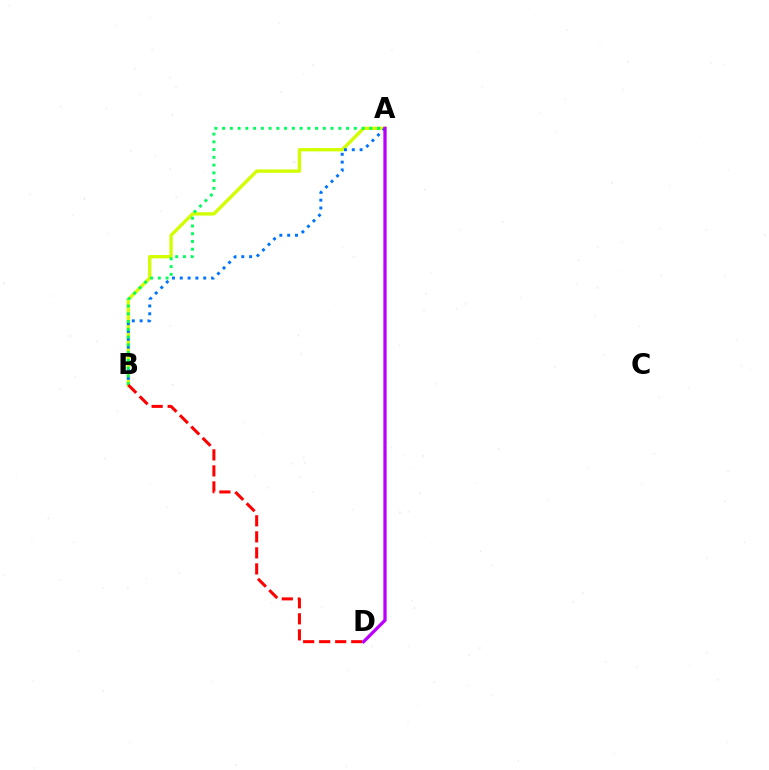{('A', 'B'): [{'color': '#d1ff00', 'line_style': 'solid', 'thickness': 2.39}, {'color': '#0074ff', 'line_style': 'dotted', 'thickness': 2.12}, {'color': '#00ff5c', 'line_style': 'dotted', 'thickness': 2.11}], ('B', 'D'): [{'color': '#ff0000', 'line_style': 'dashed', 'thickness': 2.18}], ('A', 'D'): [{'color': '#b900ff', 'line_style': 'solid', 'thickness': 2.35}]}